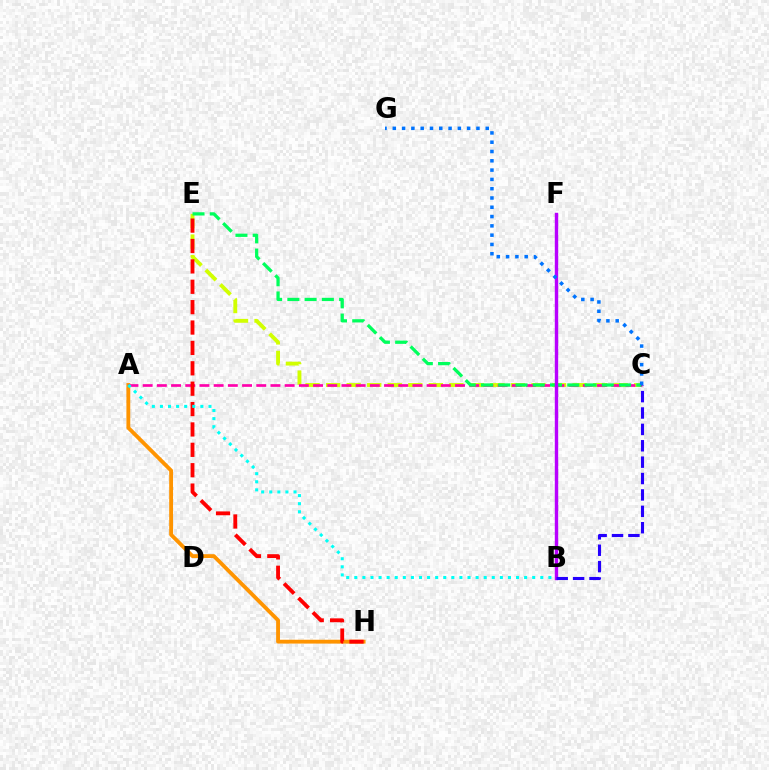{('C', 'E'): [{'color': '#d1ff00', 'line_style': 'dashed', 'thickness': 2.79}, {'color': '#00ff5c', 'line_style': 'dashed', 'thickness': 2.34}], ('A', 'H'): [{'color': '#ff9400', 'line_style': 'solid', 'thickness': 2.77}], ('A', 'C'): [{'color': '#ff00ac', 'line_style': 'dashed', 'thickness': 1.93}], ('E', 'H'): [{'color': '#ff0000', 'line_style': 'dashed', 'thickness': 2.77}], ('B', 'F'): [{'color': '#3dff00', 'line_style': 'dotted', 'thickness': 1.85}, {'color': '#b900ff', 'line_style': 'solid', 'thickness': 2.46}], ('C', 'G'): [{'color': '#0074ff', 'line_style': 'dotted', 'thickness': 2.53}], ('A', 'B'): [{'color': '#00fff6', 'line_style': 'dotted', 'thickness': 2.2}], ('B', 'C'): [{'color': '#2500ff', 'line_style': 'dashed', 'thickness': 2.23}]}